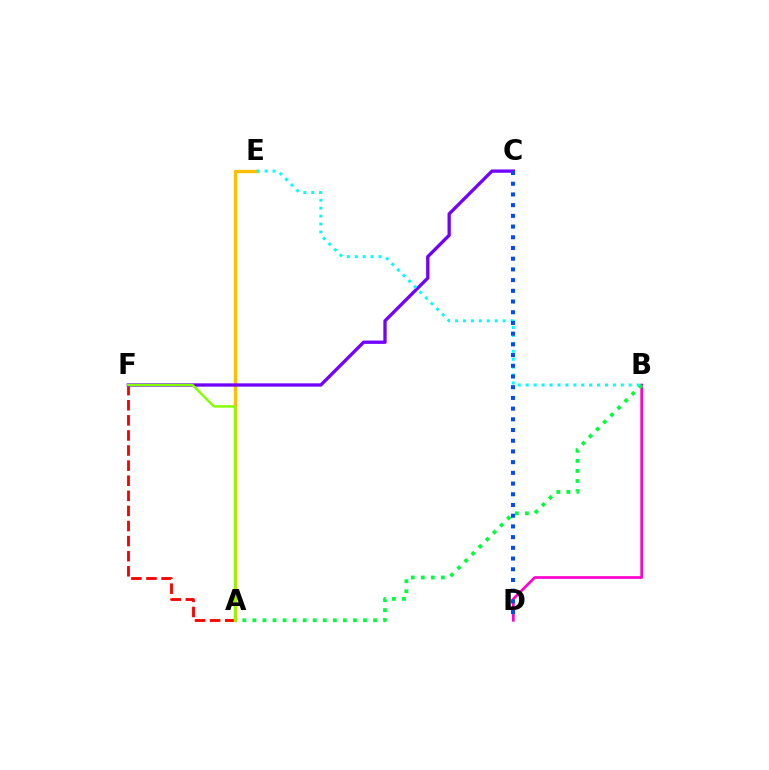{('A', 'F'): [{'color': '#ff0000', 'line_style': 'dashed', 'thickness': 2.05}, {'color': '#84ff00', 'line_style': 'solid', 'thickness': 1.77}], ('A', 'E'): [{'color': '#ffbd00', 'line_style': 'solid', 'thickness': 2.4}], ('B', 'D'): [{'color': '#ff00cf', 'line_style': 'solid', 'thickness': 1.94}], ('C', 'F'): [{'color': '#7200ff', 'line_style': 'solid', 'thickness': 2.38}], ('A', 'B'): [{'color': '#00ff39', 'line_style': 'dotted', 'thickness': 2.73}], ('B', 'E'): [{'color': '#00fff6', 'line_style': 'dotted', 'thickness': 2.15}], ('C', 'D'): [{'color': '#004bff', 'line_style': 'dotted', 'thickness': 2.91}]}